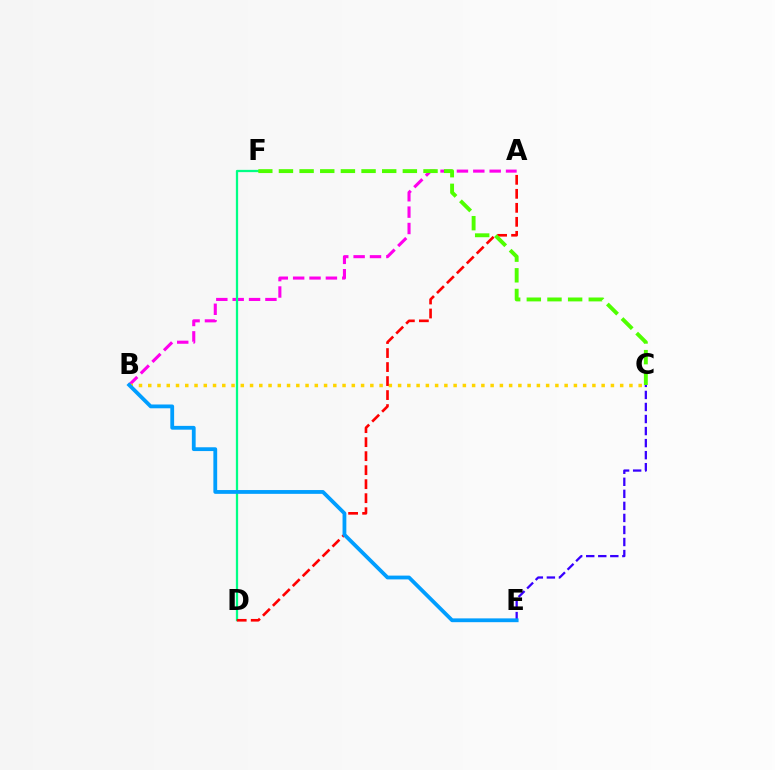{('A', 'B'): [{'color': '#ff00ed', 'line_style': 'dashed', 'thickness': 2.22}], ('B', 'C'): [{'color': '#ffd500', 'line_style': 'dotted', 'thickness': 2.51}], ('C', 'E'): [{'color': '#3700ff', 'line_style': 'dashed', 'thickness': 1.64}], ('D', 'F'): [{'color': '#00ff86', 'line_style': 'solid', 'thickness': 1.64}], ('A', 'D'): [{'color': '#ff0000', 'line_style': 'dashed', 'thickness': 1.9}], ('B', 'E'): [{'color': '#009eff', 'line_style': 'solid', 'thickness': 2.73}], ('C', 'F'): [{'color': '#4fff00', 'line_style': 'dashed', 'thickness': 2.81}]}